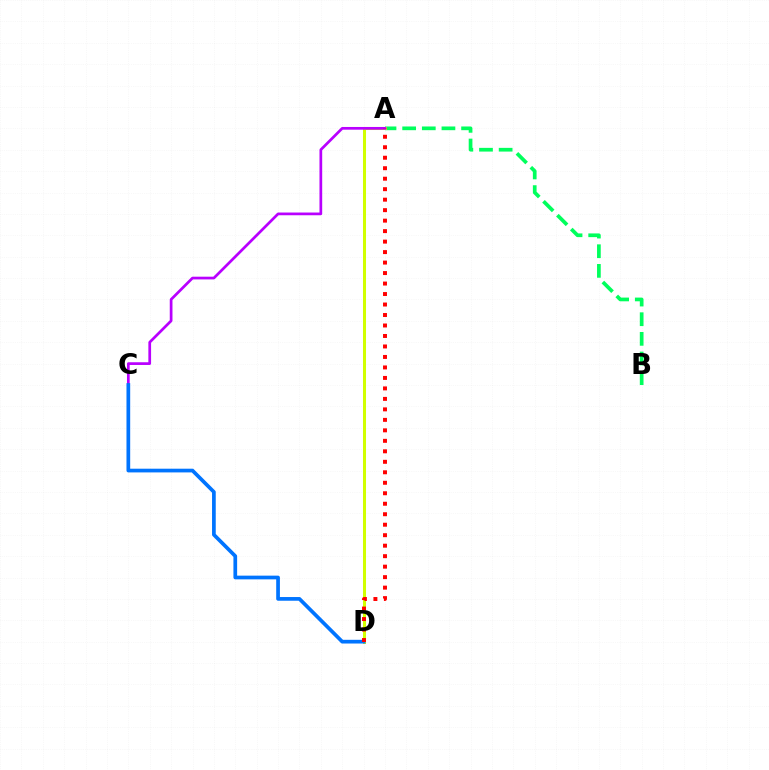{('A', 'B'): [{'color': '#00ff5c', 'line_style': 'dashed', 'thickness': 2.67}], ('A', 'D'): [{'color': '#d1ff00', 'line_style': 'solid', 'thickness': 2.19}, {'color': '#ff0000', 'line_style': 'dotted', 'thickness': 2.85}], ('A', 'C'): [{'color': '#b900ff', 'line_style': 'solid', 'thickness': 1.96}], ('C', 'D'): [{'color': '#0074ff', 'line_style': 'solid', 'thickness': 2.67}]}